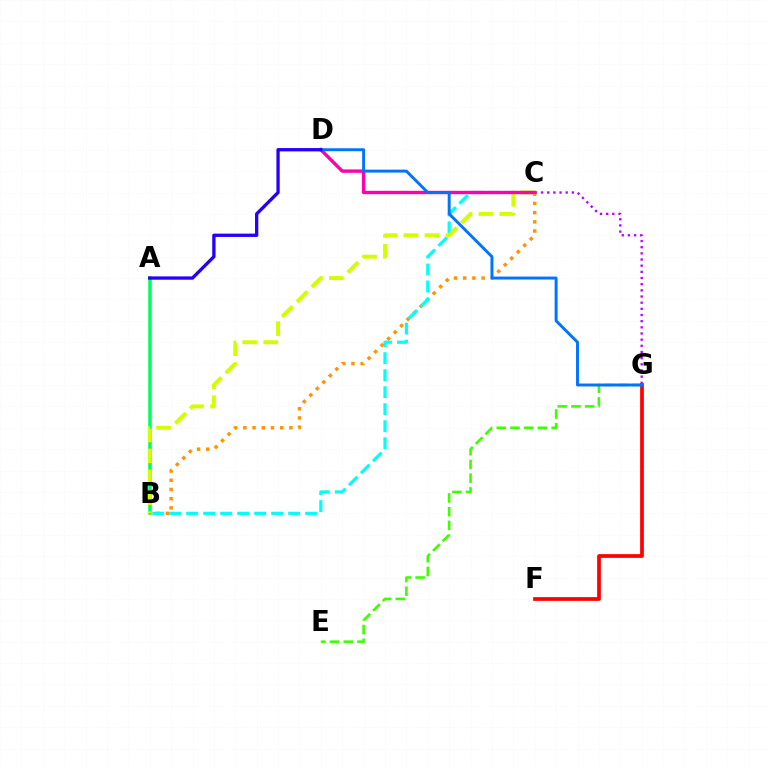{('C', 'G'): [{'color': '#b900ff', 'line_style': 'dotted', 'thickness': 1.67}], ('A', 'B'): [{'color': '#00ff5c', 'line_style': 'solid', 'thickness': 2.55}], ('B', 'C'): [{'color': '#ff9400', 'line_style': 'dotted', 'thickness': 2.5}, {'color': '#00fff6', 'line_style': 'dashed', 'thickness': 2.31}, {'color': '#d1ff00', 'line_style': 'dashed', 'thickness': 2.85}], ('E', 'G'): [{'color': '#3dff00', 'line_style': 'dashed', 'thickness': 1.86}], ('C', 'D'): [{'color': '#ff00ac', 'line_style': 'solid', 'thickness': 2.44}], ('F', 'G'): [{'color': '#ff0000', 'line_style': 'solid', 'thickness': 2.68}], ('D', 'G'): [{'color': '#0074ff', 'line_style': 'solid', 'thickness': 2.12}], ('A', 'D'): [{'color': '#2500ff', 'line_style': 'solid', 'thickness': 2.38}]}